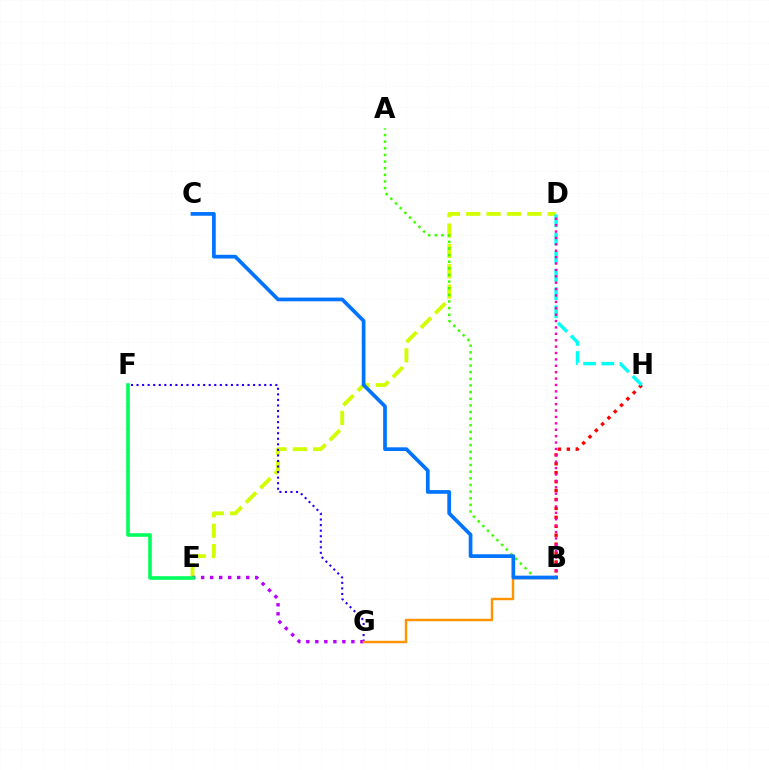{('D', 'E'): [{'color': '#d1ff00', 'line_style': 'dashed', 'thickness': 2.76}], ('B', 'H'): [{'color': '#ff0000', 'line_style': 'dotted', 'thickness': 2.43}], ('A', 'B'): [{'color': '#3dff00', 'line_style': 'dotted', 'thickness': 1.8}], ('F', 'G'): [{'color': '#2500ff', 'line_style': 'dotted', 'thickness': 1.51}], ('E', 'G'): [{'color': '#b900ff', 'line_style': 'dotted', 'thickness': 2.45}], ('D', 'H'): [{'color': '#00fff6', 'line_style': 'dashed', 'thickness': 2.47}], ('E', 'F'): [{'color': '#00ff5c', 'line_style': 'solid', 'thickness': 2.59}], ('B', 'G'): [{'color': '#ff9400', 'line_style': 'solid', 'thickness': 1.76}], ('B', 'D'): [{'color': '#ff00ac', 'line_style': 'dotted', 'thickness': 1.74}], ('B', 'C'): [{'color': '#0074ff', 'line_style': 'solid', 'thickness': 2.67}]}